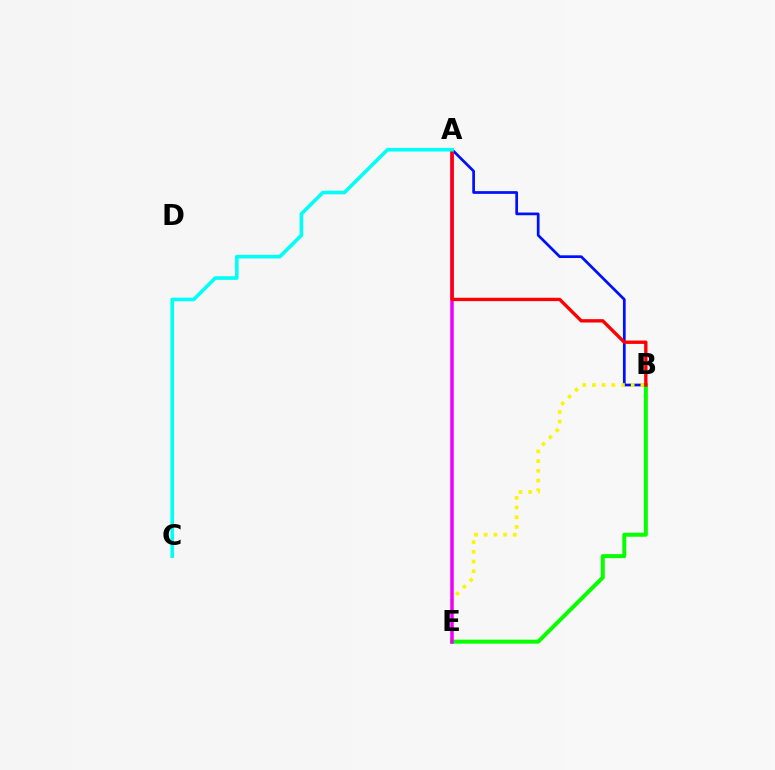{('A', 'B'): [{'color': '#0010ff', 'line_style': 'solid', 'thickness': 1.96}, {'color': '#ff0000', 'line_style': 'solid', 'thickness': 2.42}], ('B', 'E'): [{'color': '#fcf500', 'line_style': 'dotted', 'thickness': 2.64}, {'color': '#08ff00', 'line_style': 'solid', 'thickness': 2.88}], ('A', 'E'): [{'color': '#ee00ff', 'line_style': 'solid', 'thickness': 2.52}], ('A', 'C'): [{'color': '#00fff6', 'line_style': 'solid', 'thickness': 2.6}]}